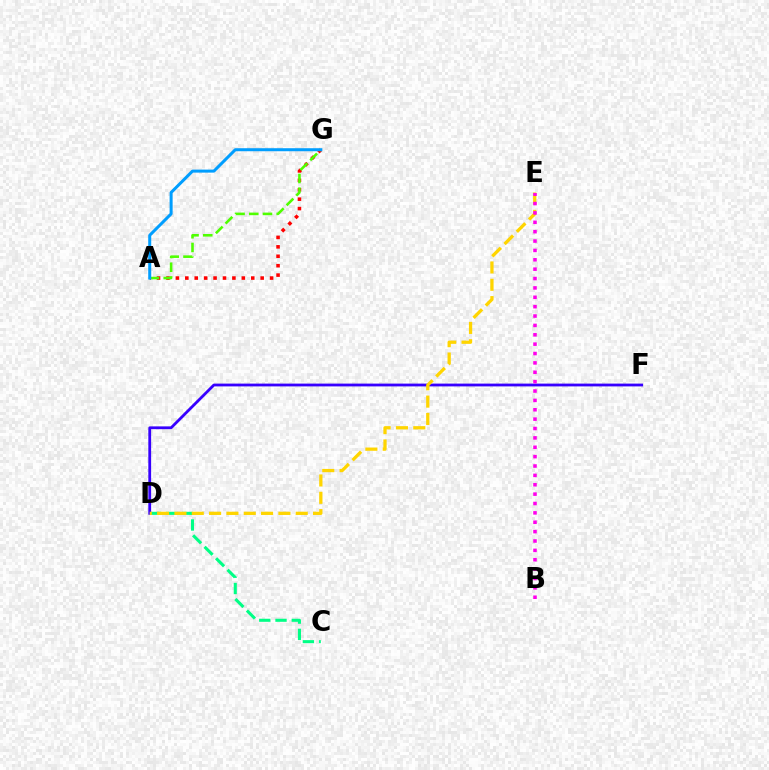{('A', 'G'): [{'color': '#ff0000', 'line_style': 'dotted', 'thickness': 2.56}, {'color': '#4fff00', 'line_style': 'dashed', 'thickness': 1.86}, {'color': '#009eff', 'line_style': 'solid', 'thickness': 2.17}], ('C', 'D'): [{'color': '#00ff86', 'line_style': 'dashed', 'thickness': 2.21}], ('D', 'F'): [{'color': '#3700ff', 'line_style': 'solid', 'thickness': 2.02}], ('D', 'E'): [{'color': '#ffd500', 'line_style': 'dashed', 'thickness': 2.35}], ('B', 'E'): [{'color': '#ff00ed', 'line_style': 'dotted', 'thickness': 2.55}]}